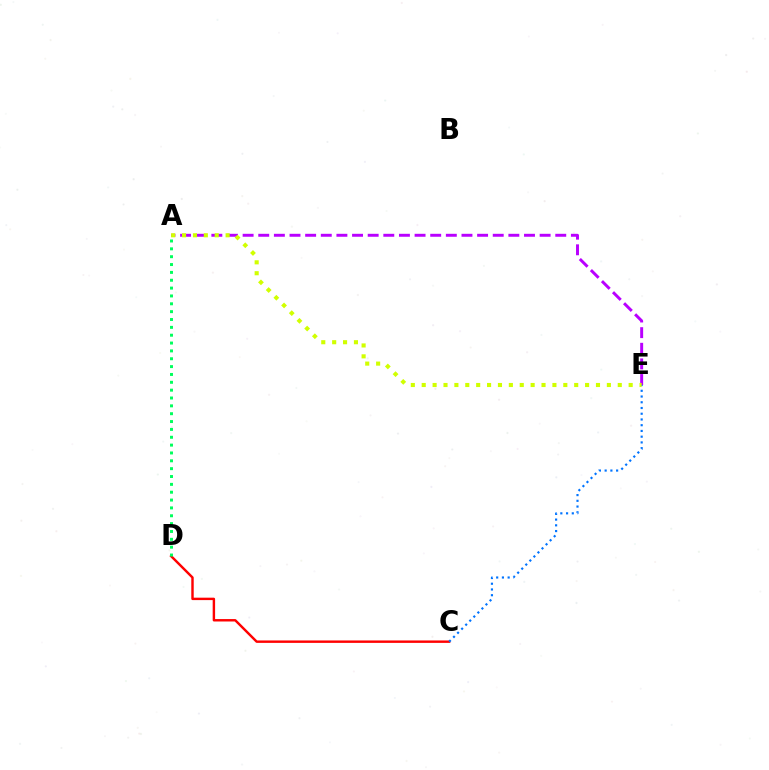{('C', 'D'): [{'color': '#ff0000', 'line_style': 'solid', 'thickness': 1.75}], ('C', 'E'): [{'color': '#0074ff', 'line_style': 'dotted', 'thickness': 1.56}], ('A', 'E'): [{'color': '#b900ff', 'line_style': 'dashed', 'thickness': 2.12}, {'color': '#d1ff00', 'line_style': 'dotted', 'thickness': 2.96}], ('A', 'D'): [{'color': '#00ff5c', 'line_style': 'dotted', 'thickness': 2.13}]}